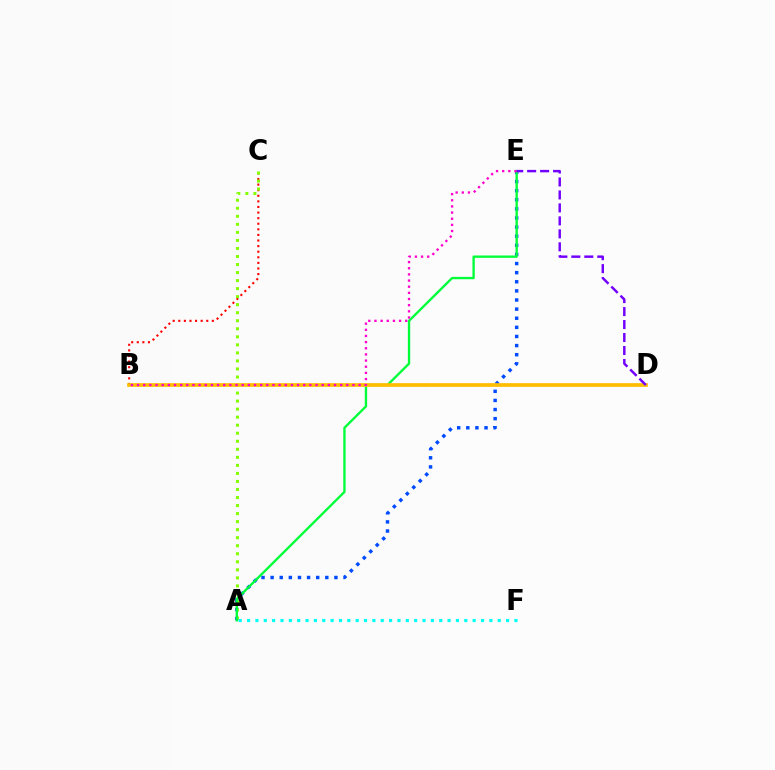{('A', 'E'): [{'color': '#004bff', 'line_style': 'dotted', 'thickness': 2.48}, {'color': '#00ff39', 'line_style': 'solid', 'thickness': 1.69}], ('B', 'C'): [{'color': '#ff0000', 'line_style': 'dotted', 'thickness': 1.52}], ('A', 'C'): [{'color': '#84ff00', 'line_style': 'dotted', 'thickness': 2.18}], ('B', 'D'): [{'color': '#ffbd00', 'line_style': 'solid', 'thickness': 2.67}], ('B', 'E'): [{'color': '#ff00cf', 'line_style': 'dotted', 'thickness': 1.67}], ('D', 'E'): [{'color': '#7200ff', 'line_style': 'dashed', 'thickness': 1.76}], ('A', 'F'): [{'color': '#00fff6', 'line_style': 'dotted', 'thickness': 2.27}]}